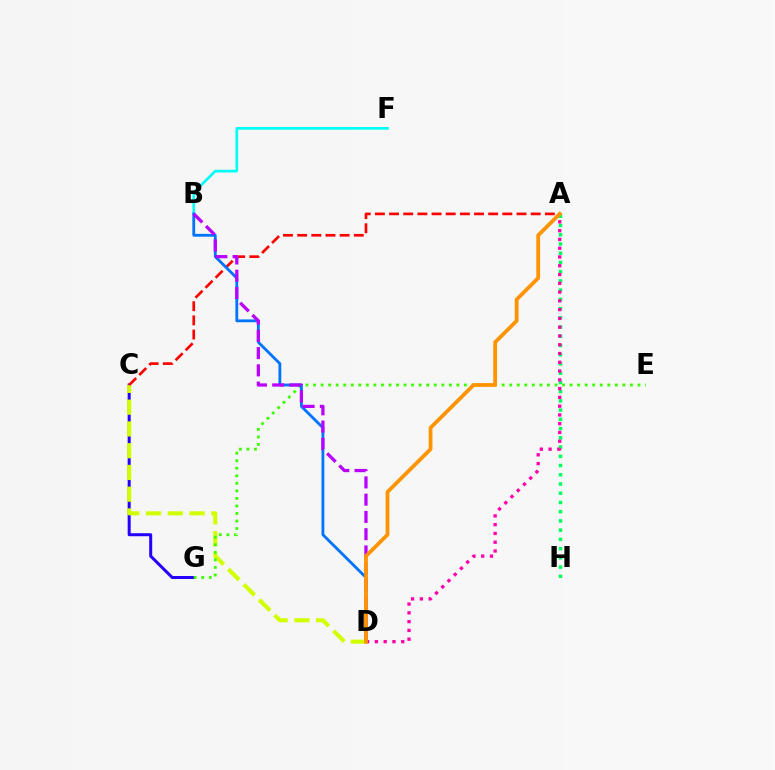{('C', 'G'): [{'color': '#2500ff', 'line_style': 'solid', 'thickness': 2.17}], ('B', 'F'): [{'color': '#00fff6', 'line_style': 'solid', 'thickness': 1.94}], ('C', 'D'): [{'color': '#d1ff00', 'line_style': 'dashed', 'thickness': 2.96}], ('E', 'G'): [{'color': '#3dff00', 'line_style': 'dotted', 'thickness': 2.05}], ('A', 'H'): [{'color': '#00ff5c', 'line_style': 'dotted', 'thickness': 2.51}], ('A', 'D'): [{'color': '#ff00ac', 'line_style': 'dotted', 'thickness': 2.38}, {'color': '#ff9400', 'line_style': 'solid', 'thickness': 2.72}], ('A', 'C'): [{'color': '#ff0000', 'line_style': 'dashed', 'thickness': 1.92}], ('B', 'D'): [{'color': '#0074ff', 'line_style': 'solid', 'thickness': 2.03}, {'color': '#b900ff', 'line_style': 'dashed', 'thickness': 2.34}]}